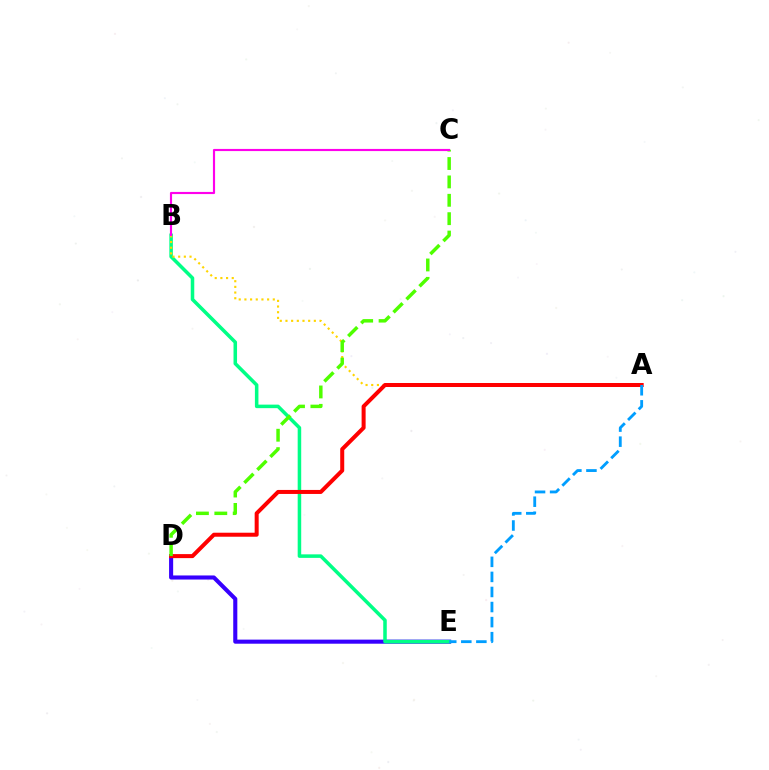{('D', 'E'): [{'color': '#3700ff', 'line_style': 'solid', 'thickness': 2.94}], ('B', 'E'): [{'color': '#00ff86', 'line_style': 'solid', 'thickness': 2.54}], ('A', 'B'): [{'color': '#ffd500', 'line_style': 'dotted', 'thickness': 1.54}], ('A', 'D'): [{'color': '#ff0000', 'line_style': 'solid', 'thickness': 2.89}], ('C', 'D'): [{'color': '#4fff00', 'line_style': 'dashed', 'thickness': 2.5}], ('A', 'E'): [{'color': '#009eff', 'line_style': 'dashed', 'thickness': 2.05}], ('B', 'C'): [{'color': '#ff00ed', 'line_style': 'solid', 'thickness': 1.55}]}